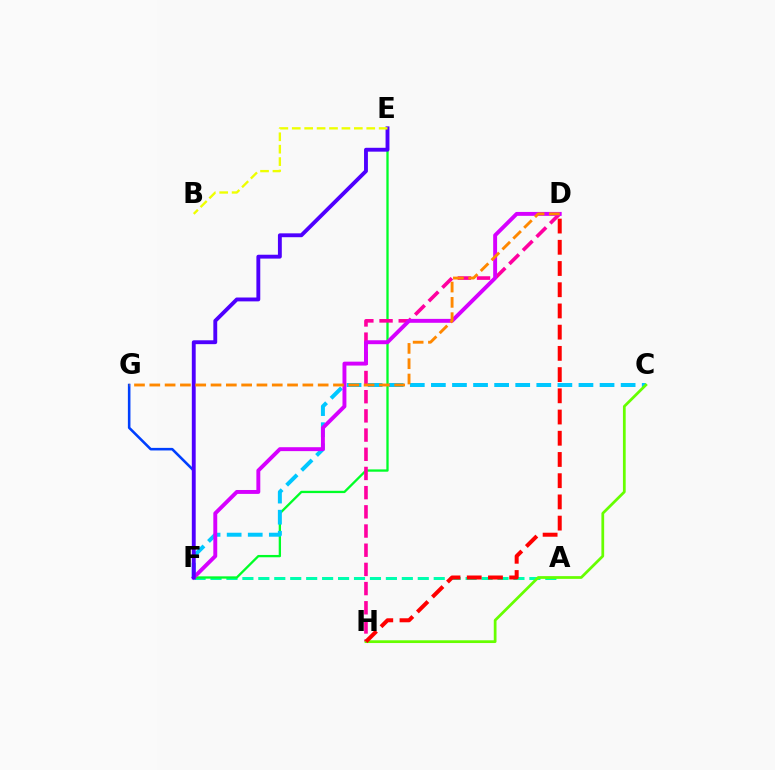{('F', 'G'): [{'color': '#003fff', 'line_style': 'solid', 'thickness': 1.85}], ('A', 'F'): [{'color': '#00ffaf', 'line_style': 'dashed', 'thickness': 2.17}], ('E', 'F'): [{'color': '#00ff27', 'line_style': 'solid', 'thickness': 1.66}, {'color': '#4f00ff', 'line_style': 'solid', 'thickness': 2.79}], ('C', 'F'): [{'color': '#00c7ff', 'line_style': 'dashed', 'thickness': 2.86}], ('D', 'H'): [{'color': '#ff00a0', 'line_style': 'dashed', 'thickness': 2.61}, {'color': '#ff0000', 'line_style': 'dashed', 'thickness': 2.88}], ('D', 'F'): [{'color': '#d600ff', 'line_style': 'solid', 'thickness': 2.82}], ('C', 'H'): [{'color': '#66ff00', 'line_style': 'solid', 'thickness': 1.98}], ('D', 'G'): [{'color': '#ff8800', 'line_style': 'dashed', 'thickness': 2.08}], ('B', 'E'): [{'color': '#eeff00', 'line_style': 'dashed', 'thickness': 1.69}]}